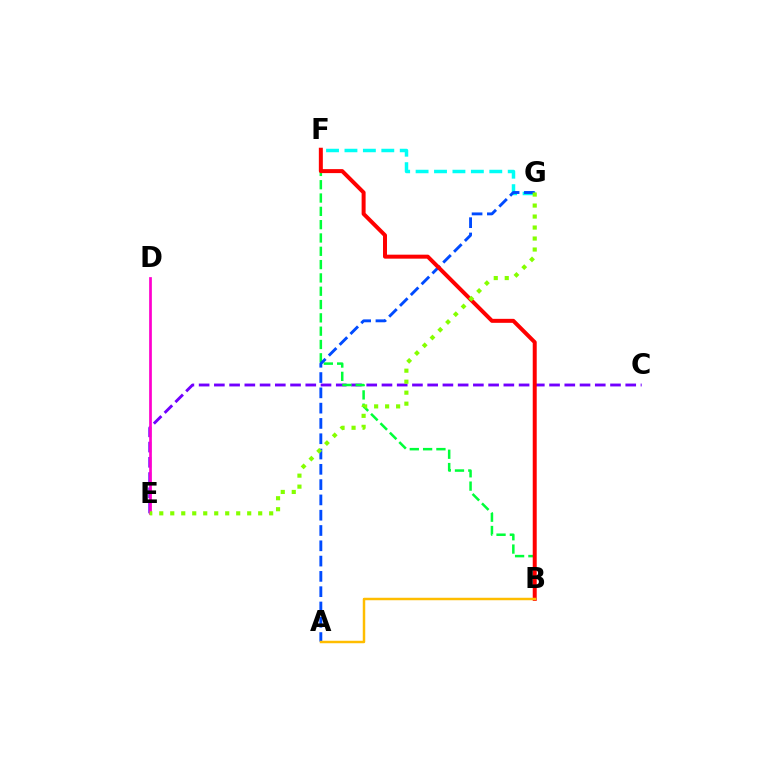{('C', 'E'): [{'color': '#7200ff', 'line_style': 'dashed', 'thickness': 2.07}], ('F', 'G'): [{'color': '#00fff6', 'line_style': 'dashed', 'thickness': 2.5}], ('B', 'F'): [{'color': '#00ff39', 'line_style': 'dashed', 'thickness': 1.81}, {'color': '#ff0000', 'line_style': 'solid', 'thickness': 2.87}], ('A', 'G'): [{'color': '#004bff', 'line_style': 'dashed', 'thickness': 2.08}], ('D', 'E'): [{'color': '#ff00cf', 'line_style': 'solid', 'thickness': 1.96}], ('E', 'G'): [{'color': '#84ff00', 'line_style': 'dotted', 'thickness': 2.99}], ('A', 'B'): [{'color': '#ffbd00', 'line_style': 'solid', 'thickness': 1.78}]}